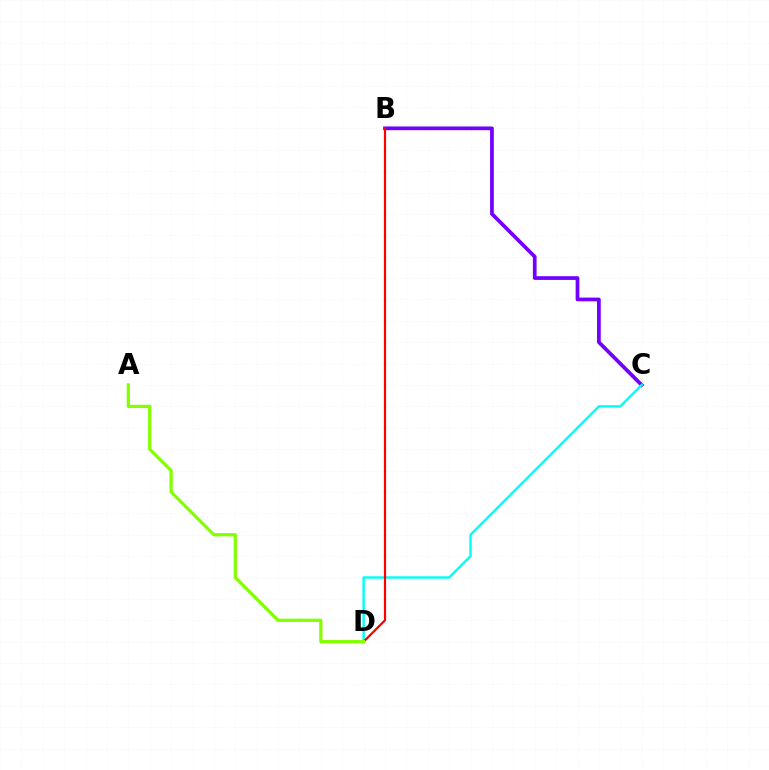{('B', 'C'): [{'color': '#7200ff', 'line_style': 'solid', 'thickness': 2.68}], ('C', 'D'): [{'color': '#00fff6', 'line_style': 'solid', 'thickness': 1.74}], ('B', 'D'): [{'color': '#ff0000', 'line_style': 'solid', 'thickness': 1.59}], ('A', 'D'): [{'color': '#84ff00', 'line_style': 'solid', 'thickness': 2.35}]}